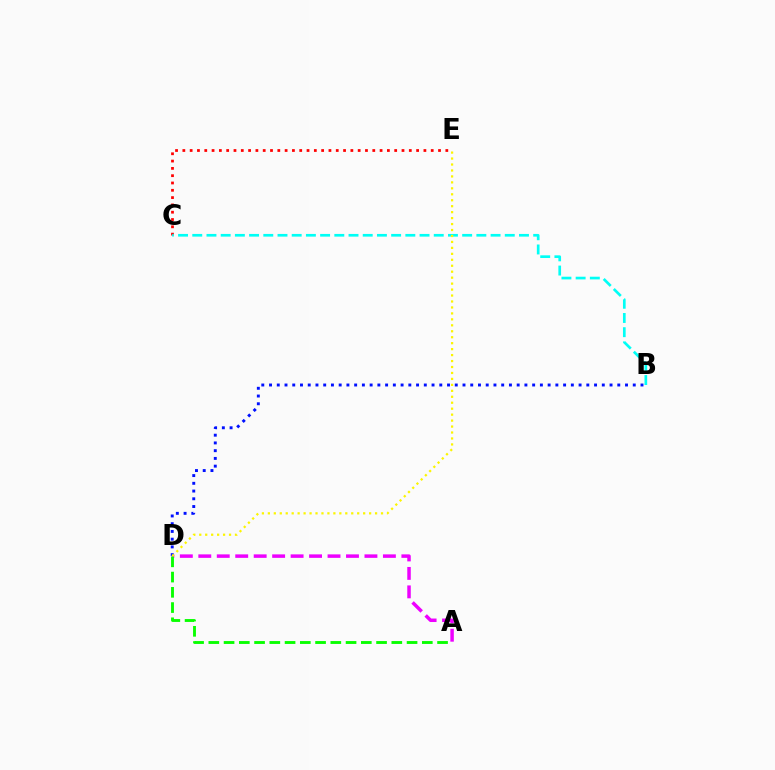{('C', 'E'): [{'color': '#ff0000', 'line_style': 'dotted', 'thickness': 1.98}], ('A', 'D'): [{'color': '#ee00ff', 'line_style': 'dashed', 'thickness': 2.51}, {'color': '#08ff00', 'line_style': 'dashed', 'thickness': 2.07}], ('B', 'D'): [{'color': '#0010ff', 'line_style': 'dotted', 'thickness': 2.1}], ('B', 'C'): [{'color': '#00fff6', 'line_style': 'dashed', 'thickness': 1.93}], ('D', 'E'): [{'color': '#fcf500', 'line_style': 'dotted', 'thickness': 1.62}]}